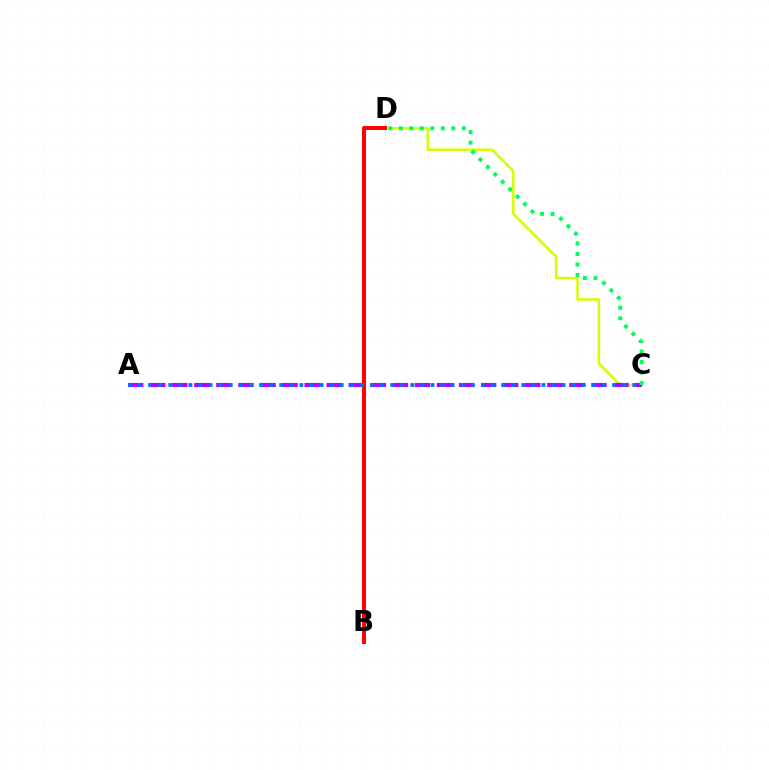{('C', 'D'): [{'color': '#d1ff00', 'line_style': 'solid', 'thickness': 1.8}, {'color': '#00ff5c', 'line_style': 'dotted', 'thickness': 2.86}], ('A', 'C'): [{'color': '#b900ff', 'line_style': 'dashed', 'thickness': 3.0}, {'color': '#0074ff', 'line_style': 'dotted', 'thickness': 2.74}], ('B', 'D'): [{'color': '#ff0000', 'line_style': 'solid', 'thickness': 2.86}]}